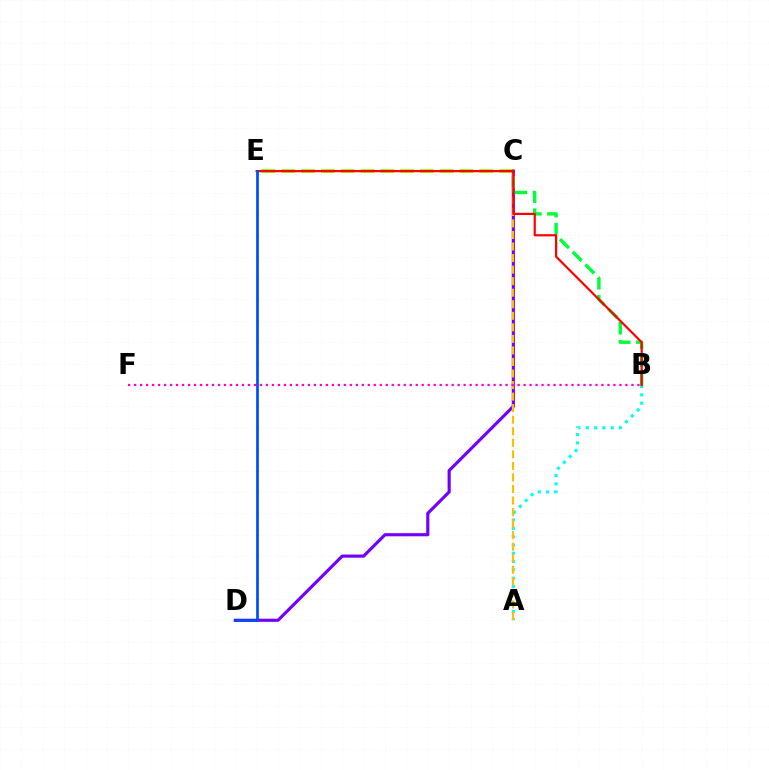{('C', 'E'): [{'color': '#84ff00', 'line_style': 'dashed', 'thickness': 2.69}], ('C', 'D'): [{'color': '#7200ff', 'line_style': 'solid', 'thickness': 2.26}], ('A', 'B'): [{'color': '#00fff6', 'line_style': 'dotted', 'thickness': 2.26}], ('B', 'C'): [{'color': '#00ff39', 'line_style': 'dashed', 'thickness': 2.44}], ('A', 'C'): [{'color': '#ffbd00', 'line_style': 'dashed', 'thickness': 1.57}], ('B', 'E'): [{'color': '#ff0000', 'line_style': 'solid', 'thickness': 1.58}], ('B', 'F'): [{'color': '#ff00cf', 'line_style': 'dotted', 'thickness': 1.63}], ('D', 'E'): [{'color': '#004bff', 'line_style': 'solid', 'thickness': 1.95}]}